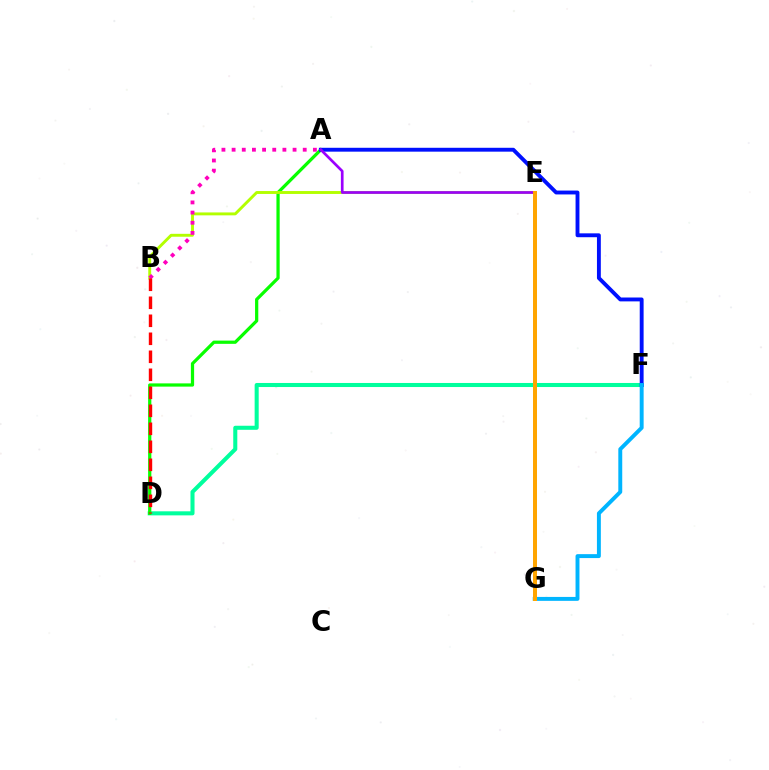{('D', 'F'): [{'color': '#00ff9d', 'line_style': 'solid', 'thickness': 2.92}], ('A', 'D'): [{'color': '#08ff00', 'line_style': 'solid', 'thickness': 2.33}], ('A', 'F'): [{'color': '#0010ff', 'line_style': 'solid', 'thickness': 2.79}], ('B', 'E'): [{'color': '#b3ff00', 'line_style': 'solid', 'thickness': 2.09}], ('A', 'E'): [{'color': '#9b00ff', 'line_style': 'solid', 'thickness': 1.93}], ('A', 'B'): [{'color': '#ff00bd', 'line_style': 'dotted', 'thickness': 2.76}], ('F', 'G'): [{'color': '#00b5ff', 'line_style': 'solid', 'thickness': 2.82}], ('B', 'D'): [{'color': '#ff0000', 'line_style': 'dashed', 'thickness': 2.45}], ('E', 'G'): [{'color': '#ffa500', 'line_style': 'solid', 'thickness': 2.87}]}